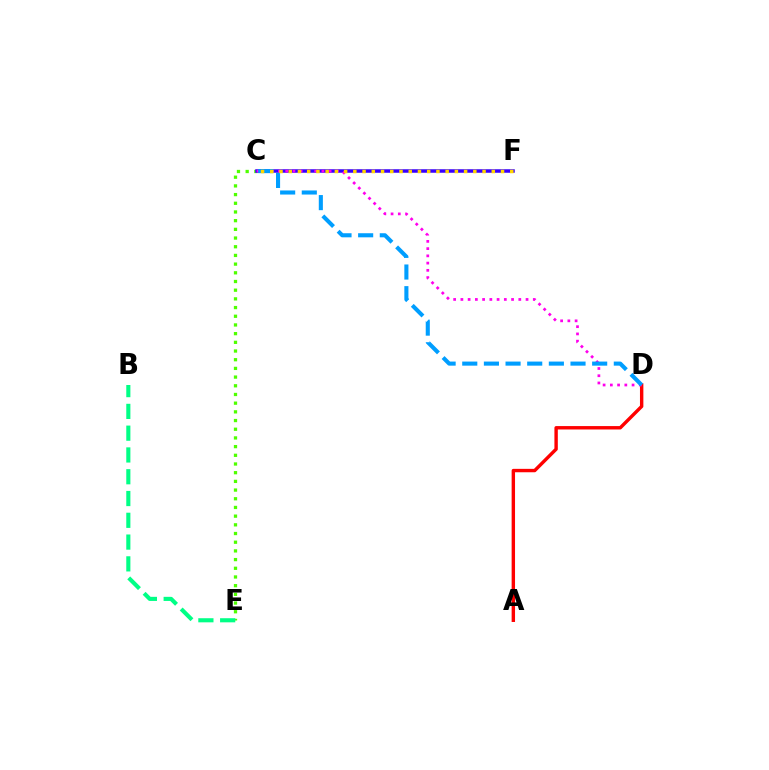{('A', 'D'): [{'color': '#ff0000', 'line_style': 'solid', 'thickness': 2.45}], ('C', 'E'): [{'color': '#4fff00', 'line_style': 'dotted', 'thickness': 2.36}], ('B', 'E'): [{'color': '#00ff86', 'line_style': 'dashed', 'thickness': 2.96}], ('C', 'F'): [{'color': '#3700ff', 'line_style': 'solid', 'thickness': 2.53}, {'color': '#ffd500', 'line_style': 'dotted', 'thickness': 2.51}], ('C', 'D'): [{'color': '#ff00ed', 'line_style': 'dotted', 'thickness': 1.97}, {'color': '#009eff', 'line_style': 'dashed', 'thickness': 2.94}]}